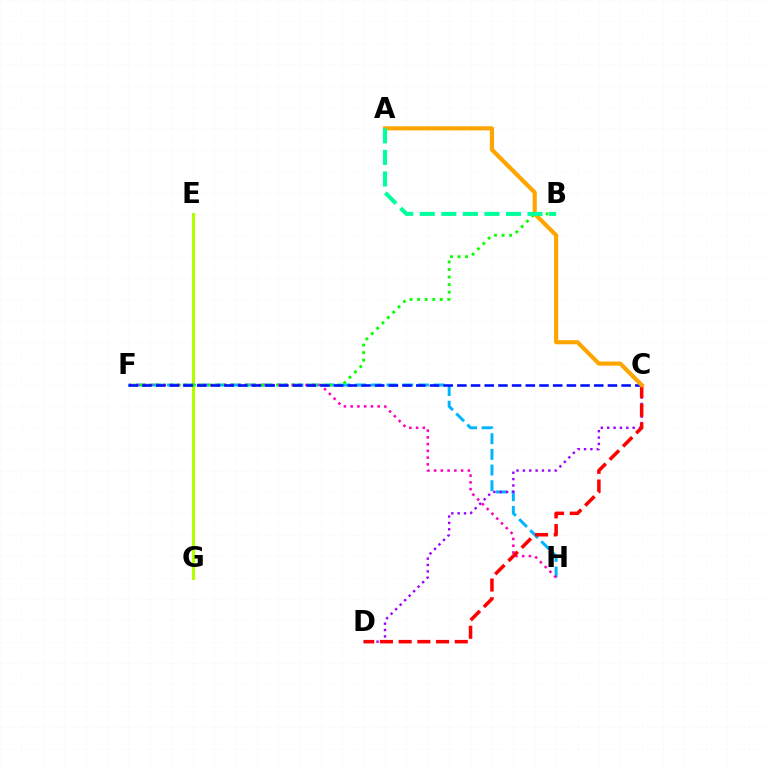{('E', 'G'): [{'color': '#b3ff00', 'line_style': 'solid', 'thickness': 2.25}], ('F', 'H'): [{'color': '#00b5ff', 'line_style': 'dashed', 'thickness': 2.13}, {'color': '#ff00bd', 'line_style': 'dotted', 'thickness': 1.83}], ('B', 'F'): [{'color': '#08ff00', 'line_style': 'dotted', 'thickness': 2.05}], ('C', 'F'): [{'color': '#0010ff', 'line_style': 'dashed', 'thickness': 1.86}], ('C', 'D'): [{'color': '#9b00ff', 'line_style': 'dotted', 'thickness': 1.73}, {'color': '#ff0000', 'line_style': 'dashed', 'thickness': 2.54}], ('A', 'C'): [{'color': '#ffa500', 'line_style': 'solid', 'thickness': 2.98}], ('A', 'B'): [{'color': '#00ff9d', 'line_style': 'dashed', 'thickness': 2.93}]}